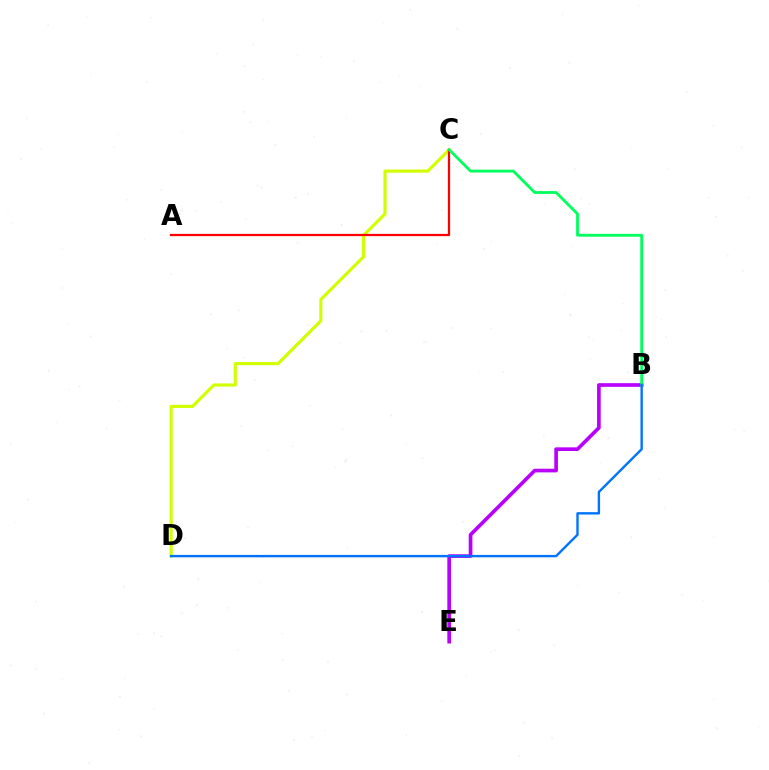{('C', 'D'): [{'color': '#d1ff00', 'line_style': 'solid', 'thickness': 2.26}], ('B', 'E'): [{'color': '#b900ff', 'line_style': 'solid', 'thickness': 2.64}], ('A', 'C'): [{'color': '#ff0000', 'line_style': 'solid', 'thickness': 1.63}], ('B', 'C'): [{'color': '#00ff5c', 'line_style': 'solid', 'thickness': 2.02}], ('B', 'D'): [{'color': '#0074ff', 'line_style': 'solid', 'thickness': 1.72}]}